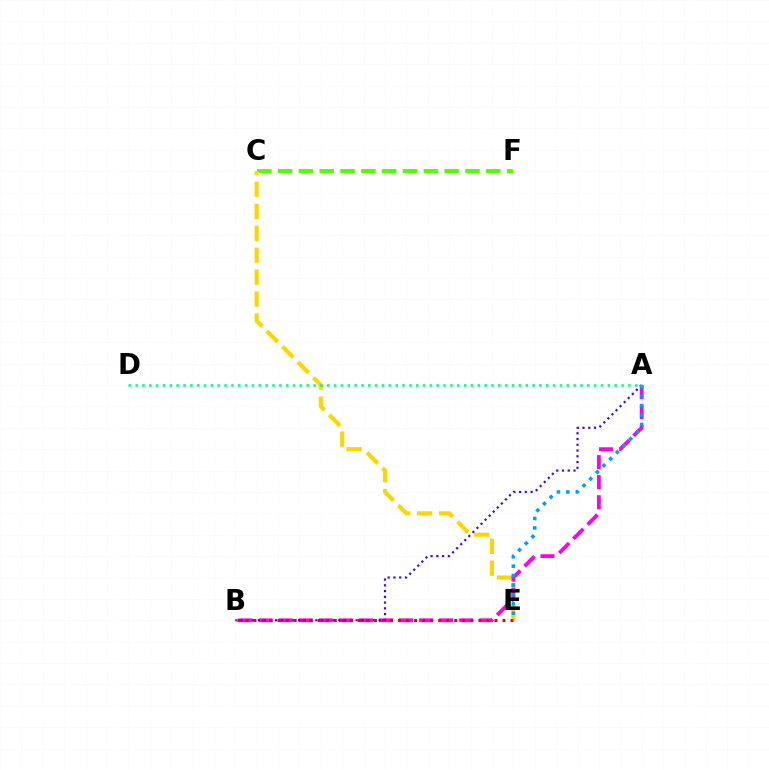{('C', 'F'): [{'color': '#4fff00', 'line_style': 'dashed', 'thickness': 2.83}], ('C', 'E'): [{'color': '#ffd500', 'line_style': 'dashed', 'thickness': 2.98}], ('A', 'B'): [{'color': '#ff00ed', 'line_style': 'dashed', 'thickness': 2.73}, {'color': '#3700ff', 'line_style': 'dotted', 'thickness': 1.56}], ('B', 'E'): [{'color': '#ff0000', 'line_style': 'dotted', 'thickness': 2.18}], ('A', 'E'): [{'color': '#009eff', 'line_style': 'dotted', 'thickness': 2.56}], ('A', 'D'): [{'color': '#00ff86', 'line_style': 'dotted', 'thickness': 1.86}]}